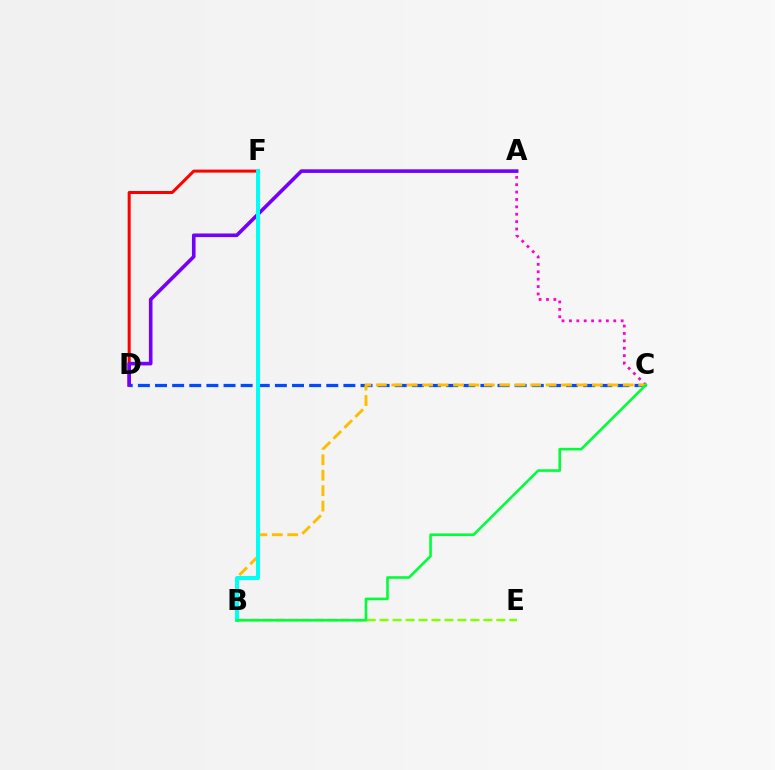{('C', 'D'): [{'color': '#004bff', 'line_style': 'dashed', 'thickness': 2.33}], ('A', 'C'): [{'color': '#ff00cf', 'line_style': 'dotted', 'thickness': 2.01}], ('B', 'E'): [{'color': '#84ff00', 'line_style': 'dashed', 'thickness': 1.76}], ('B', 'C'): [{'color': '#ffbd00', 'line_style': 'dashed', 'thickness': 2.1}, {'color': '#00ff39', 'line_style': 'solid', 'thickness': 1.87}], ('D', 'F'): [{'color': '#ff0000', 'line_style': 'solid', 'thickness': 2.17}], ('A', 'D'): [{'color': '#7200ff', 'line_style': 'solid', 'thickness': 2.6}], ('B', 'F'): [{'color': '#00fff6', 'line_style': 'solid', 'thickness': 2.86}]}